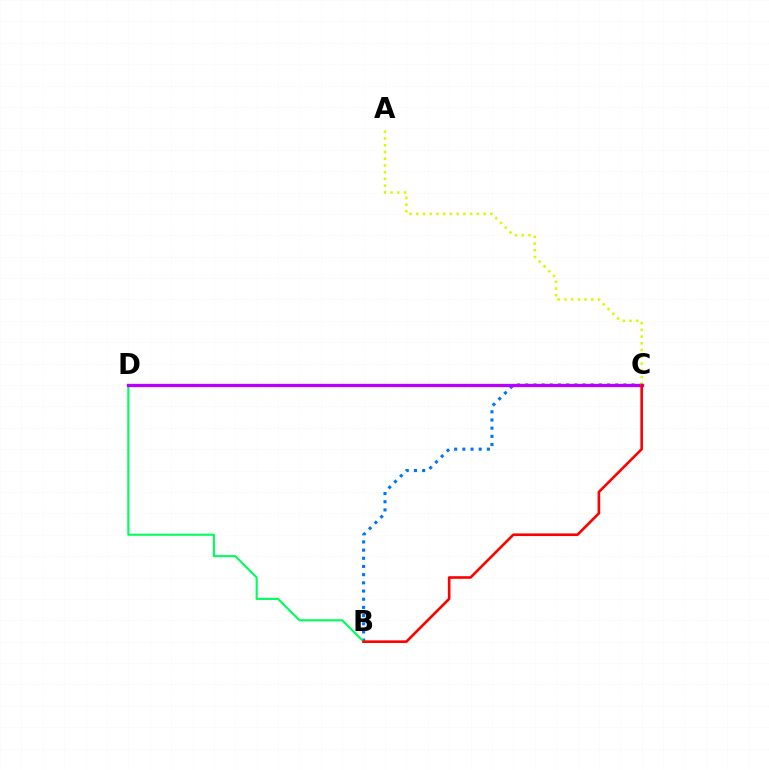{('B', 'C'): [{'color': '#0074ff', 'line_style': 'dotted', 'thickness': 2.22}, {'color': '#ff0000', 'line_style': 'solid', 'thickness': 1.89}], ('B', 'D'): [{'color': '#00ff5c', 'line_style': 'solid', 'thickness': 1.53}], ('C', 'D'): [{'color': '#b900ff', 'line_style': 'solid', 'thickness': 2.39}], ('A', 'C'): [{'color': '#d1ff00', 'line_style': 'dotted', 'thickness': 1.83}]}